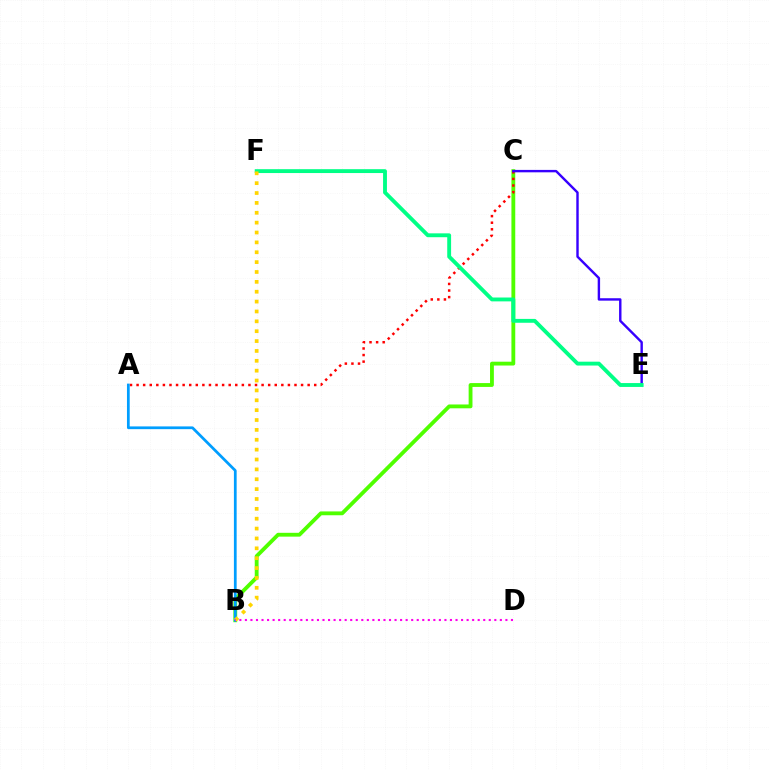{('B', 'C'): [{'color': '#4fff00', 'line_style': 'solid', 'thickness': 2.76}], ('A', 'C'): [{'color': '#ff0000', 'line_style': 'dotted', 'thickness': 1.79}], ('C', 'E'): [{'color': '#3700ff', 'line_style': 'solid', 'thickness': 1.74}], ('E', 'F'): [{'color': '#00ff86', 'line_style': 'solid', 'thickness': 2.78}], ('A', 'B'): [{'color': '#009eff', 'line_style': 'solid', 'thickness': 1.97}], ('B', 'F'): [{'color': '#ffd500', 'line_style': 'dotted', 'thickness': 2.68}], ('B', 'D'): [{'color': '#ff00ed', 'line_style': 'dotted', 'thickness': 1.51}]}